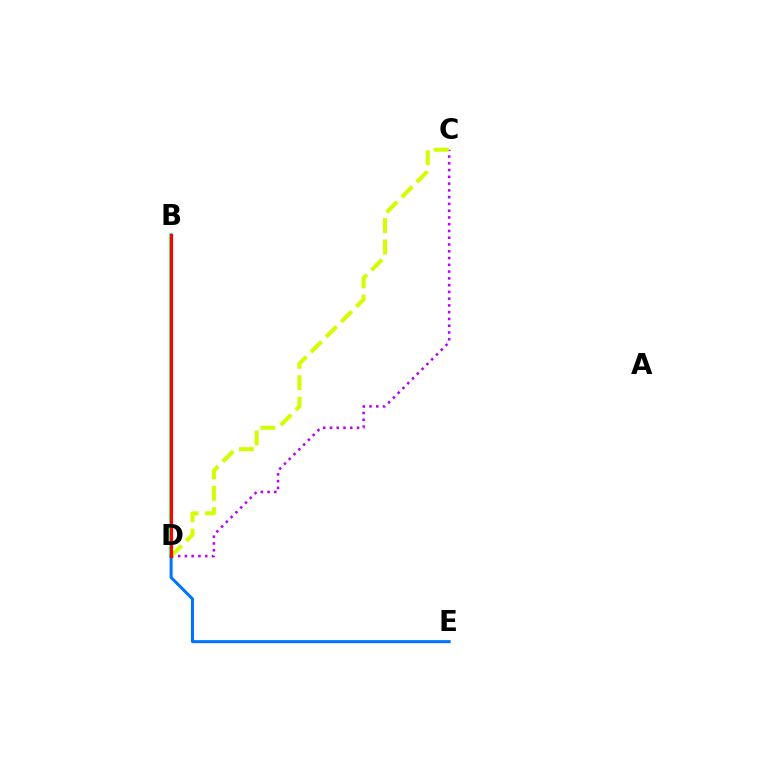{('B', 'D'): [{'color': '#00ff5c', 'line_style': 'solid', 'thickness': 2.55}, {'color': '#ff0000', 'line_style': 'solid', 'thickness': 2.28}], ('C', 'D'): [{'color': '#b900ff', 'line_style': 'dotted', 'thickness': 1.84}, {'color': '#d1ff00', 'line_style': 'dashed', 'thickness': 2.91}], ('D', 'E'): [{'color': '#0074ff', 'line_style': 'solid', 'thickness': 2.17}]}